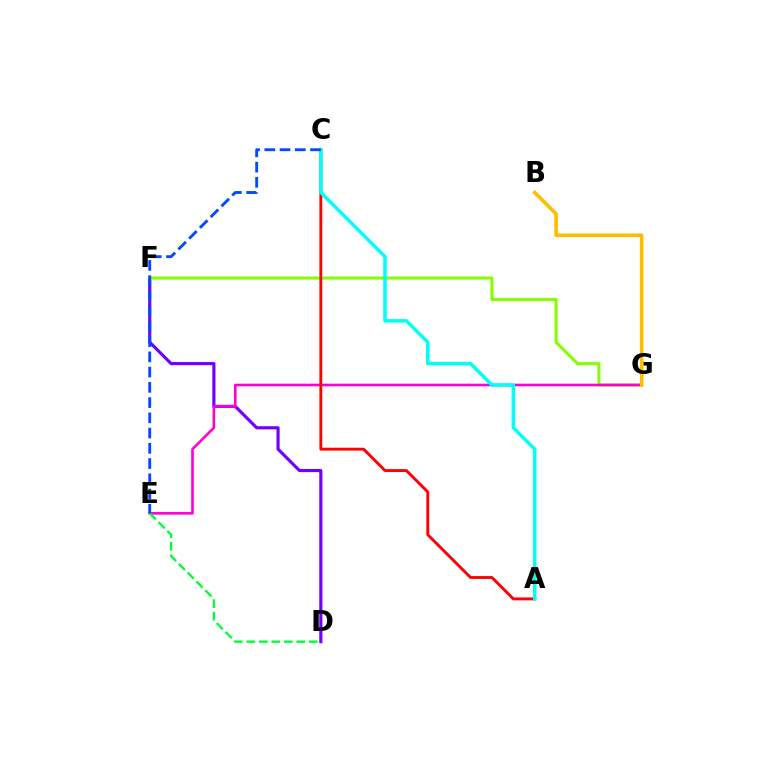{('D', 'F'): [{'color': '#7200ff', 'line_style': 'solid', 'thickness': 2.26}], ('F', 'G'): [{'color': '#84ff00', 'line_style': 'solid', 'thickness': 2.22}], ('E', 'G'): [{'color': '#ff00cf', 'line_style': 'solid', 'thickness': 1.89}], ('B', 'G'): [{'color': '#ffbd00', 'line_style': 'solid', 'thickness': 2.57}], ('A', 'C'): [{'color': '#ff0000', 'line_style': 'solid', 'thickness': 2.07}, {'color': '#00fff6', 'line_style': 'solid', 'thickness': 2.53}], ('D', 'E'): [{'color': '#00ff39', 'line_style': 'dashed', 'thickness': 1.7}], ('C', 'E'): [{'color': '#004bff', 'line_style': 'dashed', 'thickness': 2.07}]}